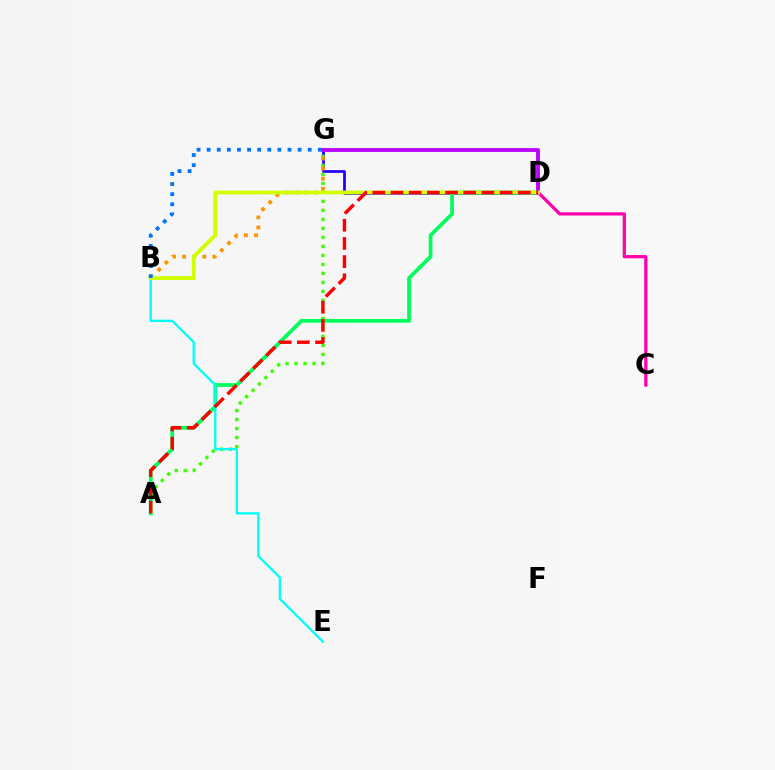{('D', 'G'): [{'color': '#2500ff', 'line_style': 'solid', 'thickness': 1.99}, {'color': '#b900ff', 'line_style': 'solid', 'thickness': 2.74}], ('A', 'D'): [{'color': '#00ff5c', 'line_style': 'solid', 'thickness': 2.7}, {'color': '#ff0000', 'line_style': 'dashed', 'thickness': 2.47}], ('C', 'D'): [{'color': '#ff00ac', 'line_style': 'solid', 'thickness': 2.33}], ('A', 'G'): [{'color': '#3dff00', 'line_style': 'dotted', 'thickness': 2.45}], ('B', 'G'): [{'color': '#ff9400', 'line_style': 'dotted', 'thickness': 2.74}, {'color': '#0074ff', 'line_style': 'dotted', 'thickness': 2.75}], ('B', 'E'): [{'color': '#00fff6', 'line_style': 'solid', 'thickness': 1.66}], ('B', 'D'): [{'color': '#d1ff00', 'line_style': 'solid', 'thickness': 2.75}]}